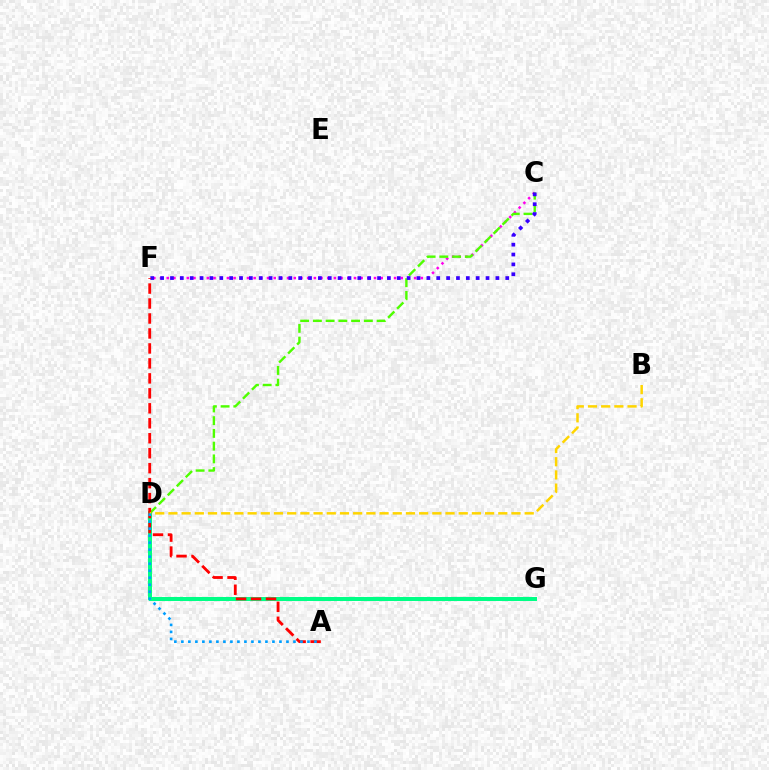{('C', 'F'): [{'color': '#ff00ed', 'line_style': 'dotted', 'thickness': 1.82}, {'color': '#3700ff', 'line_style': 'dotted', 'thickness': 2.68}], ('D', 'G'): [{'color': '#00ff86', 'line_style': 'solid', 'thickness': 2.9}], ('C', 'D'): [{'color': '#4fff00', 'line_style': 'dashed', 'thickness': 1.73}], ('A', 'F'): [{'color': '#ff0000', 'line_style': 'dashed', 'thickness': 2.03}], ('B', 'D'): [{'color': '#ffd500', 'line_style': 'dashed', 'thickness': 1.79}], ('A', 'D'): [{'color': '#009eff', 'line_style': 'dotted', 'thickness': 1.9}]}